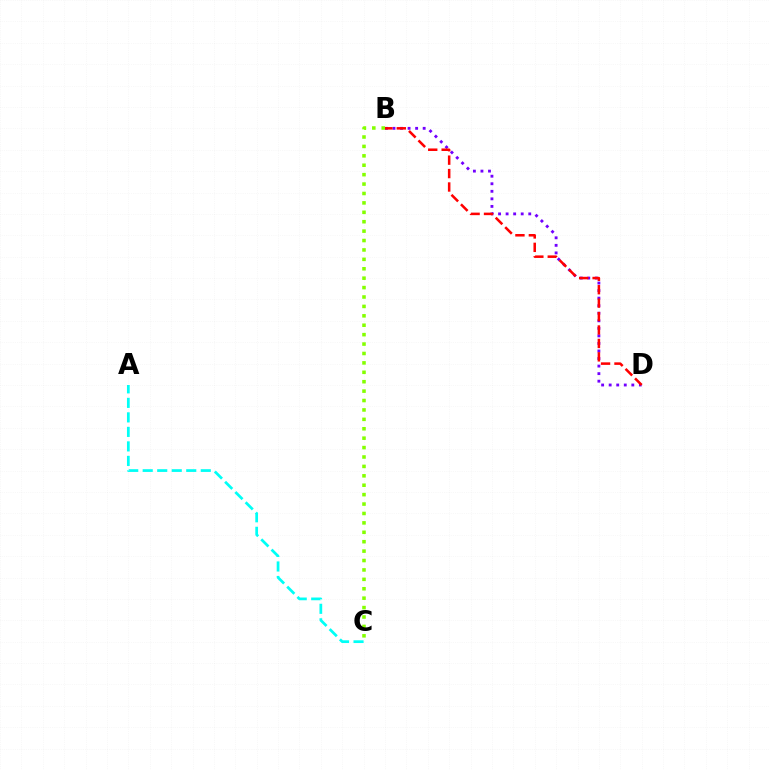{('A', 'C'): [{'color': '#00fff6', 'line_style': 'dashed', 'thickness': 1.97}], ('B', 'D'): [{'color': '#7200ff', 'line_style': 'dotted', 'thickness': 2.05}, {'color': '#ff0000', 'line_style': 'dashed', 'thickness': 1.82}], ('B', 'C'): [{'color': '#84ff00', 'line_style': 'dotted', 'thickness': 2.56}]}